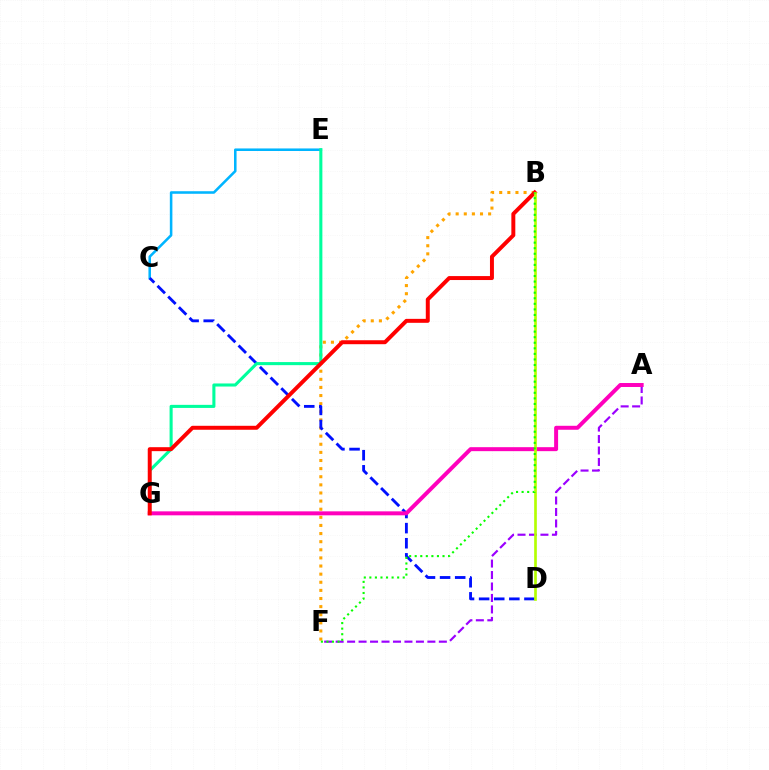{('B', 'F'): [{'color': '#ffa500', 'line_style': 'dotted', 'thickness': 2.21}, {'color': '#08ff00', 'line_style': 'dotted', 'thickness': 1.51}], ('C', 'E'): [{'color': '#00b5ff', 'line_style': 'solid', 'thickness': 1.84}], ('C', 'D'): [{'color': '#0010ff', 'line_style': 'dashed', 'thickness': 2.05}], ('E', 'G'): [{'color': '#00ff9d', 'line_style': 'solid', 'thickness': 2.21}], ('A', 'F'): [{'color': '#9b00ff', 'line_style': 'dashed', 'thickness': 1.56}], ('A', 'G'): [{'color': '#ff00bd', 'line_style': 'solid', 'thickness': 2.86}], ('B', 'G'): [{'color': '#ff0000', 'line_style': 'solid', 'thickness': 2.85}], ('B', 'D'): [{'color': '#b3ff00', 'line_style': 'solid', 'thickness': 1.92}]}